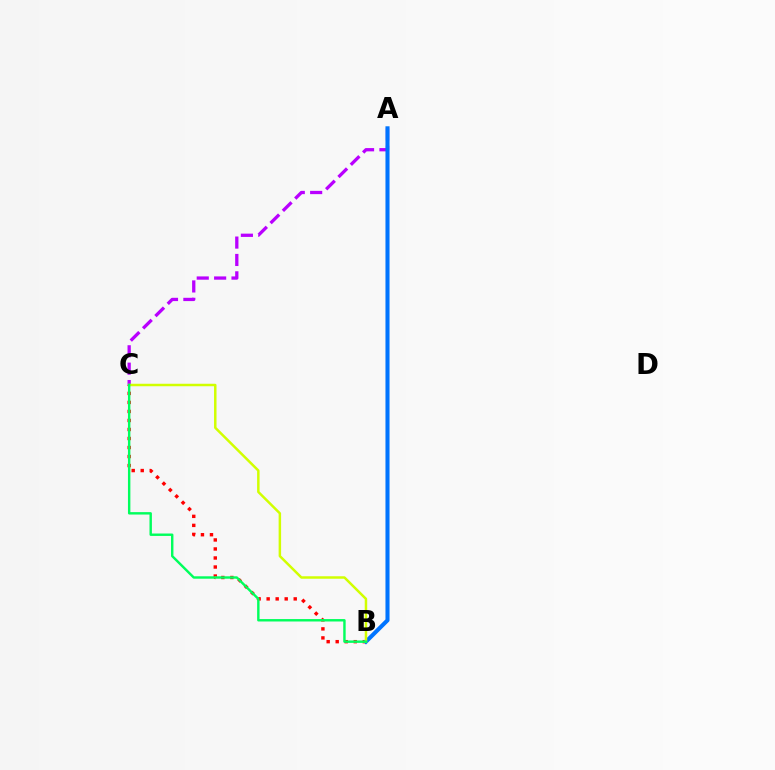{('B', 'C'): [{'color': '#ff0000', 'line_style': 'dotted', 'thickness': 2.45}, {'color': '#d1ff00', 'line_style': 'solid', 'thickness': 1.79}, {'color': '#00ff5c', 'line_style': 'solid', 'thickness': 1.74}], ('A', 'C'): [{'color': '#b900ff', 'line_style': 'dashed', 'thickness': 2.36}], ('A', 'B'): [{'color': '#0074ff', 'line_style': 'solid', 'thickness': 2.93}]}